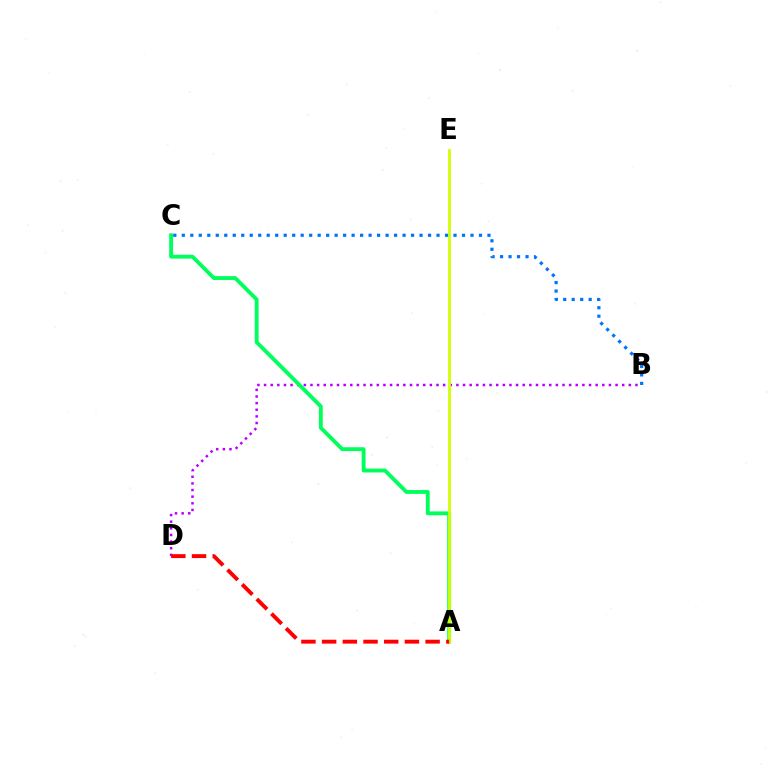{('B', 'D'): [{'color': '#b900ff', 'line_style': 'dotted', 'thickness': 1.8}], ('A', 'C'): [{'color': '#00ff5c', 'line_style': 'solid', 'thickness': 2.77}], ('A', 'E'): [{'color': '#d1ff00', 'line_style': 'solid', 'thickness': 1.99}], ('A', 'D'): [{'color': '#ff0000', 'line_style': 'dashed', 'thickness': 2.81}], ('B', 'C'): [{'color': '#0074ff', 'line_style': 'dotted', 'thickness': 2.31}]}